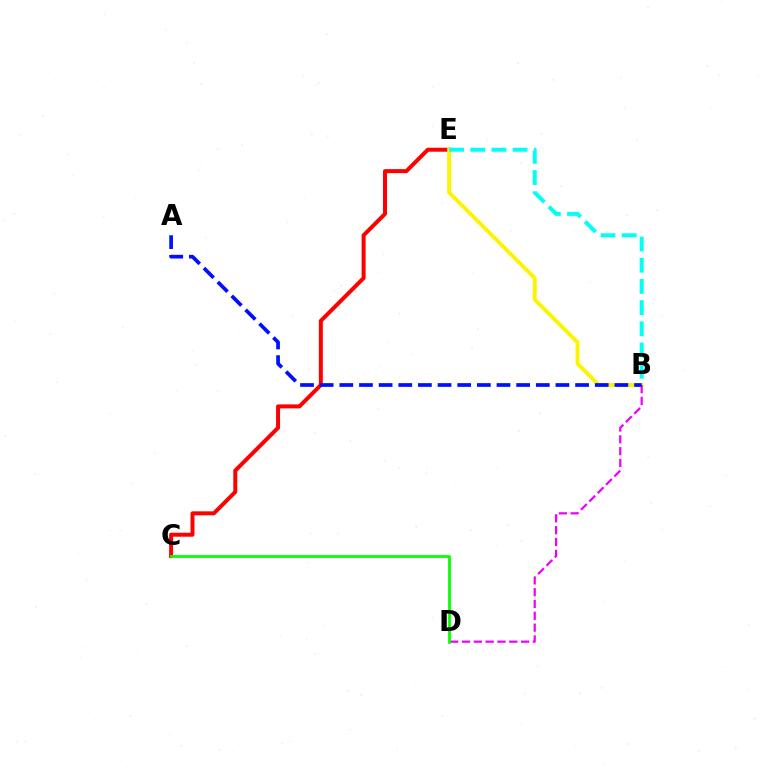{('C', 'E'): [{'color': '#ff0000', 'line_style': 'solid', 'thickness': 2.87}], ('B', 'E'): [{'color': '#fcf500', 'line_style': 'solid', 'thickness': 2.84}, {'color': '#00fff6', 'line_style': 'dashed', 'thickness': 2.88}], ('B', 'D'): [{'color': '#ee00ff', 'line_style': 'dashed', 'thickness': 1.6}], ('C', 'D'): [{'color': '#08ff00', 'line_style': 'solid', 'thickness': 2.0}], ('A', 'B'): [{'color': '#0010ff', 'line_style': 'dashed', 'thickness': 2.67}]}